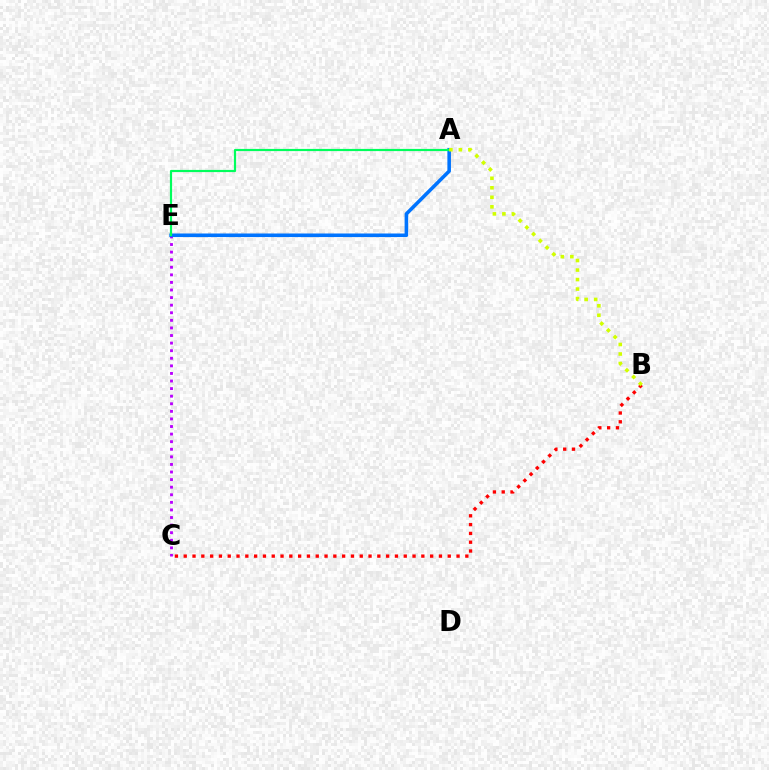{('C', 'E'): [{'color': '#b900ff', 'line_style': 'dotted', 'thickness': 2.06}], ('A', 'E'): [{'color': '#0074ff', 'line_style': 'solid', 'thickness': 2.57}, {'color': '#00ff5c', 'line_style': 'solid', 'thickness': 1.58}], ('B', 'C'): [{'color': '#ff0000', 'line_style': 'dotted', 'thickness': 2.39}], ('A', 'B'): [{'color': '#d1ff00', 'line_style': 'dotted', 'thickness': 2.59}]}